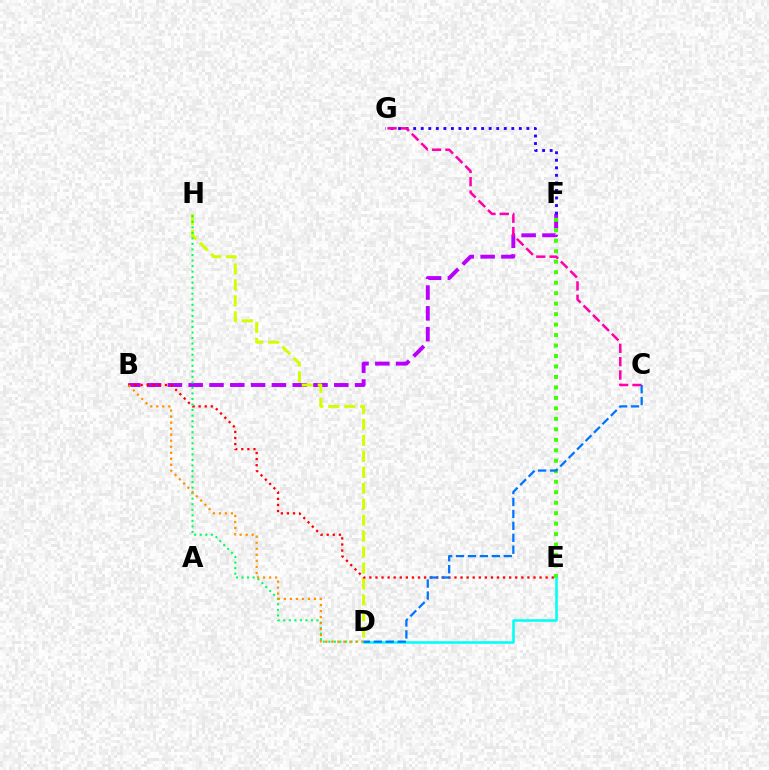{('B', 'F'): [{'color': '#b900ff', 'line_style': 'dashed', 'thickness': 2.83}], ('D', 'H'): [{'color': '#d1ff00', 'line_style': 'dashed', 'thickness': 2.17}, {'color': '#00ff5c', 'line_style': 'dotted', 'thickness': 1.5}], ('F', 'G'): [{'color': '#2500ff', 'line_style': 'dotted', 'thickness': 2.05}], ('C', 'G'): [{'color': '#ff00ac', 'line_style': 'dashed', 'thickness': 1.81}], ('B', 'E'): [{'color': '#ff0000', 'line_style': 'dotted', 'thickness': 1.65}], ('B', 'D'): [{'color': '#ff9400', 'line_style': 'dotted', 'thickness': 1.64}], ('E', 'F'): [{'color': '#3dff00', 'line_style': 'dotted', 'thickness': 2.85}], ('D', 'E'): [{'color': '#00fff6', 'line_style': 'solid', 'thickness': 1.84}], ('C', 'D'): [{'color': '#0074ff', 'line_style': 'dashed', 'thickness': 1.62}]}